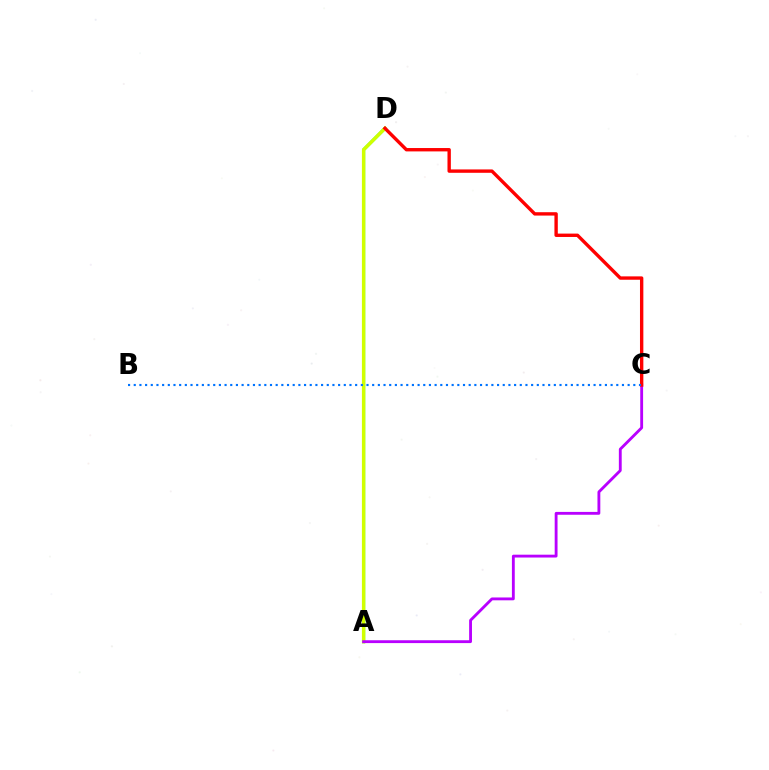{('A', 'D'): [{'color': '#00ff5c', 'line_style': 'solid', 'thickness': 2.23}, {'color': '#d1ff00', 'line_style': 'solid', 'thickness': 2.45}], ('A', 'C'): [{'color': '#b900ff', 'line_style': 'solid', 'thickness': 2.05}], ('C', 'D'): [{'color': '#ff0000', 'line_style': 'solid', 'thickness': 2.43}], ('B', 'C'): [{'color': '#0074ff', 'line_style': 'dotted', 'thickness': 1.54}]}